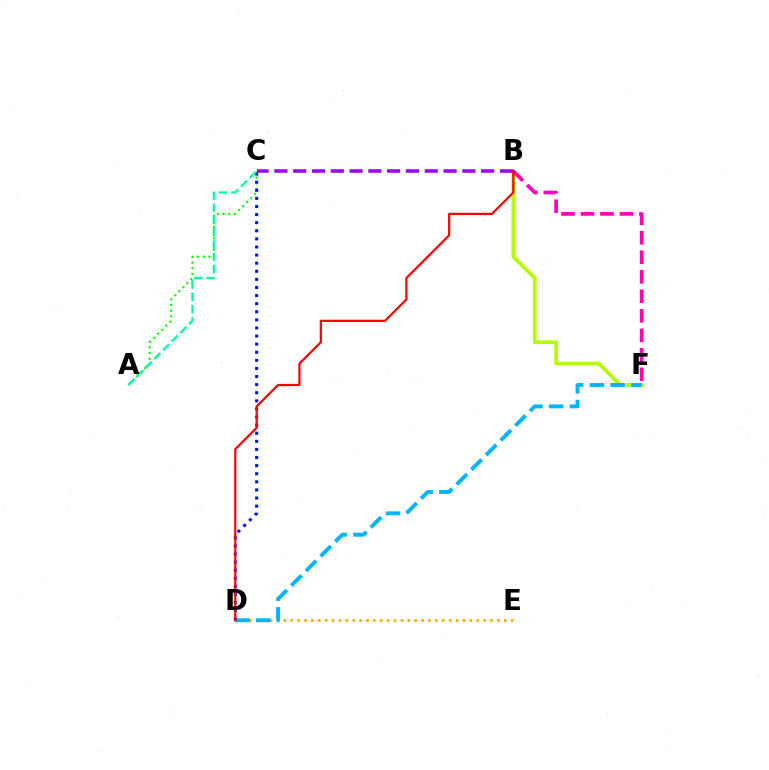{('D', 'E'): [{'color': '#ffa500', 'line_style': 'dotted', 'thickness': 1.87}], ('B', 'F'): [{'color': '#b3ff00', 'line_style': 'solid', 'thickness': 2.67}, {'color': '#ff00bd', 'line_style': 'dashed', 'thickness': 2.65}], ('A', 'C'): [{'color': '#08ff00', 'line_style': 'dotted', 'thickness': 1.55}, {'color': '#00ff9d', 'line_style': 'dashed', 'thickness': 1.67}], ('D', 'F'): [{'color': '#00b5ff', 'line_style': 'dashed', 'thickness': 2.82}], ('C', 'D'): [{'color': '#0010ff', 'line_style': 'dotted', 'thickness': 2.2}], ('B', 'C'): [{'color': '#9b00ff', 'line_style': 'dashed', 'thickness': 2.55}], ('B', 'D'): [{'color': '#ff0000', 'line_style': 'solid', 'thickness': 1.6}]}